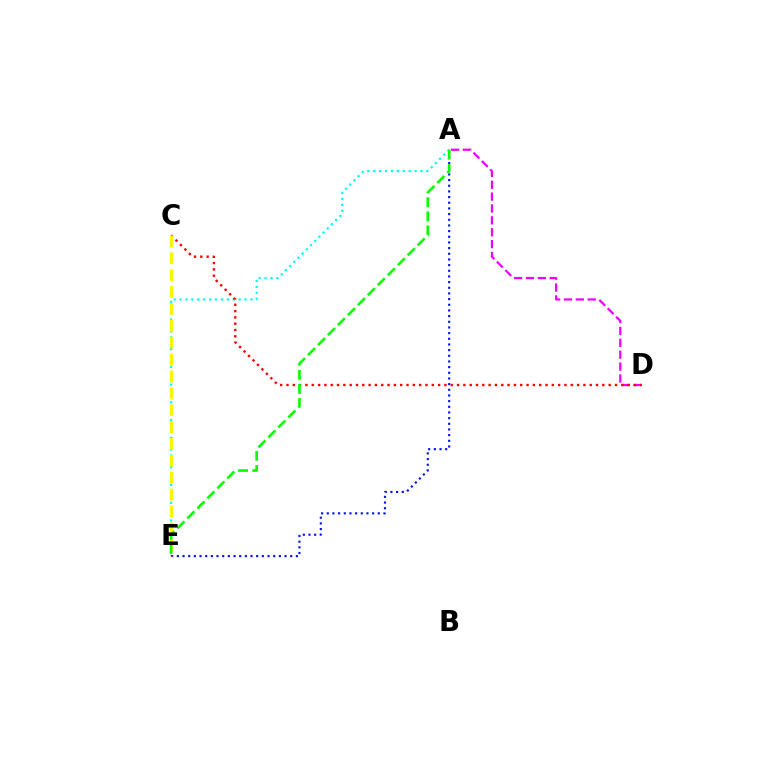{('A', 'E'): [{'color': '#00fff6', 'line_style': 'dotted', 'thickness': 1.61}, {'color': '#0010ff', 'line_style': 'dotted', 'thickness': 1.54}, {'color': '#08ff00', 'line_style': 'dashed', 'thickness': 1.92}], ('A', 'D'): [{'color': '#ee00ff', 'line_style': 'dashed', 'thickness': 1.61}], ('C', 'D'): [{'color': '#ff0000', 'line_style': 'dotted', 'thickness': 1.72}], ('C', 'E'): [{'color': '#fcf500', 'line_style': 'dashed', 'thickness': 2.29}]}